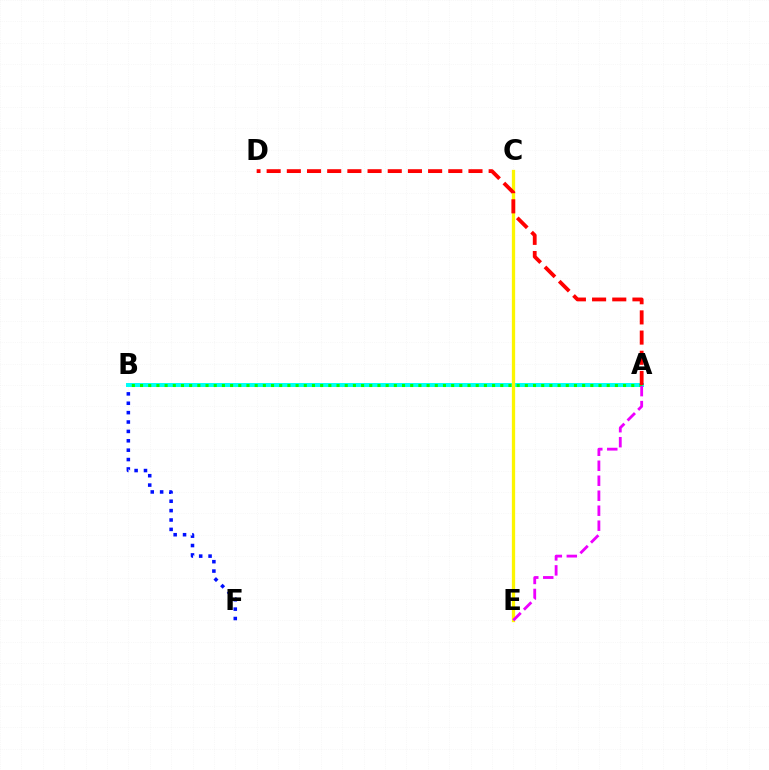{('B', 'F'): [{'color': '#0010ff', 'line_style': 'dotted', 'thickness': 2.55}], ('A', 'B'): [{'color': '#00fff6', 'line_style': 'solid', 'thickness': 2.87}, {'color': '#08ff00', 'line_style': 'dotted', 'thickness': 2.22}], ('C', 'E'): [{'color': '#fcf500', 'line_style': 'solid', 'thickness': 2.37}], ('A', 'D'): [{'color': '#ff0000', 'line_style': 'dashed', 'thickness': 2.74}], ('A', 'E'): [{'color': '#ee00ff', 'line_style': 'dashed', 'thickness': 2.04}]}